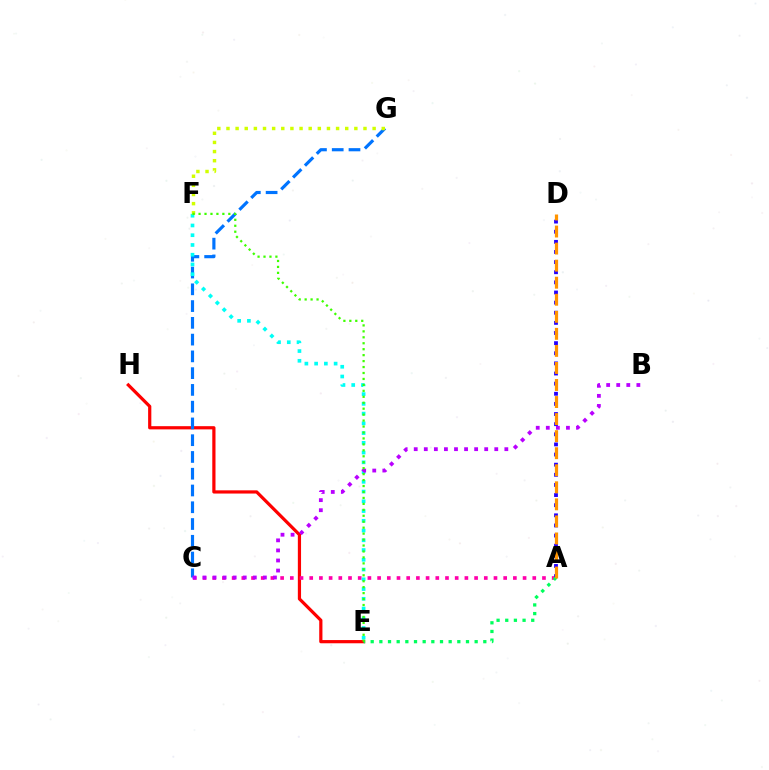{('E', 'H'): [{'color': '#ff0000', 'line_style': 'solid', 'thickness': 2.31}], ('C', 'G'): [{'color': '#0074ff', 'line_style': 'dashed', 'thickness': 2.28}], ('A', 'C'): [{'color': '#ff00ac', 'line_style': 'dotted', 'thickness': 2.64}], ('E', 'F'): [{'color': '#00fff6', 'line_style': 'dotted', 'thickness': 2.65}, {'color': '#3dff00', 'line_style': 'dotted', 'thickness': 1.62}], ('A', 'D'): [{'color': '#2500ff', 'line_style': 'dotted', 'thickness': 2.75}, {'color': '#ff9400', 'line_style': 'dashed', 'thickness': 2.32}], ('F', 'G'): [{'color': '#d1ff00', 'line_style': 'dotted', 'thickness': 2.48}], ('A', 'E'): [{'color': '#00ff5c', 'line_style': 'dotted', 'thickness': 2.35}], ('B', 'C'): [{'color': '#b900ff', 'line_style': 'dotted', 'thickness': 2.74}]}